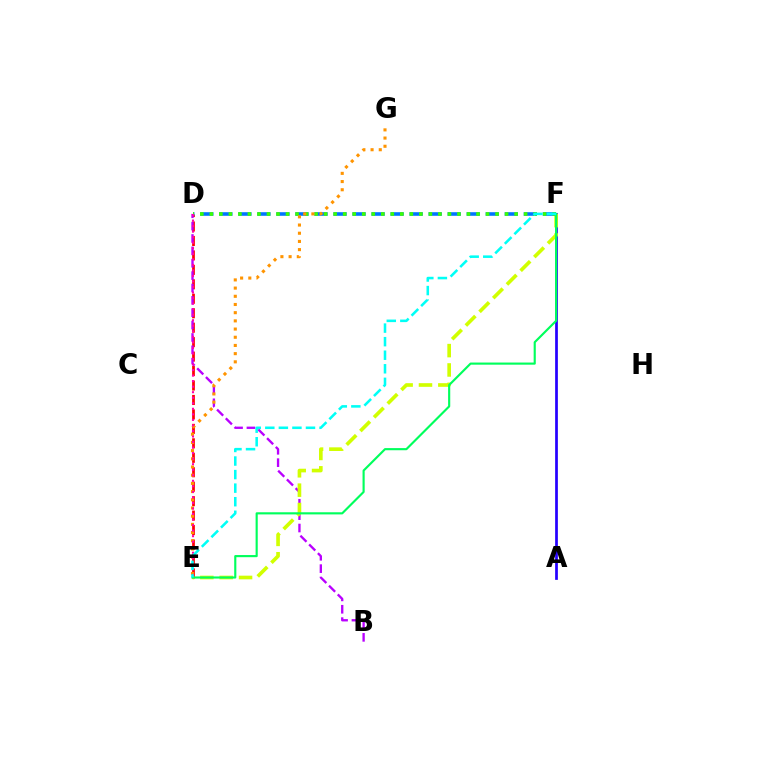{('D', 'E'): [{'color': '#ff0000', 'line_style': 'dashed', 'thickness': 1.96}, {'color': '#ff00ac', 'line_style': 'dotted', 'thickness': 1.5}], ('A', 'F'): [{'color': '#2500ff', 'line_style': 'solid', 'thickness': 1.96}], ('B', 'D'): [{'color': '#b900ff', 'line_style': 'dashed', 'thickness': 1.68}], ('E', 'F'): [{'color': '#d1ff00', 'line_style': 'dashed', 'thickness': 2.63}, {'color': '#00ff5c', 'line_style': 'solid', 'thickness': 1.54}, {'color': '#00fff6', 'line_style': 'dashed', 'thickness': 1.84}], ('D', 'F'): [{'color': '#0074ff', 'line_style': 'dashed', 'thickness': 2.58}, {'color': '#3dff00', 'line_style': 'dotted', 'thickness': 2.59}], ('E', 'G'): [{'color': '#ff9400', 'line_style': 'dotted', 'thickness': 2.23}]}